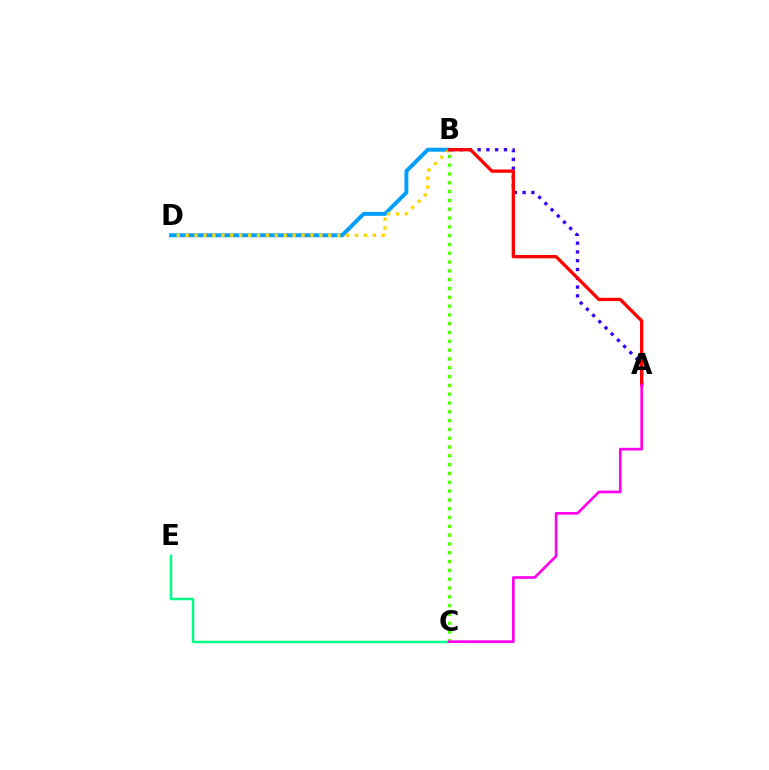{('B', 'D'): [{'color': '#009eff', 'line_style': 'solid', 'thickness': 2.83}, {'color': '#ffd500', 'line_style': 'dotted', 'thickness': 2.42}], ('A', 'B'): [{'color': '#3700ff', 'line_style': 'dotted', 'thickness': 2.38}, {'color': '#ff0000', 'line_style': 'solid', 'thickness': 2.38}], ('C', 'E'): [{'color': '#00ff86', 'line_style': 'solid', 'thickness': 1.8}], ('B', 'C'): [{'color': '#4fff00', 'line_style': 'dotted', 'thickness': 2.39}], ('A', 'C'): [{'color': '#ff00ed', 'line_style': 'solid', 'thickness': 1.93}]}